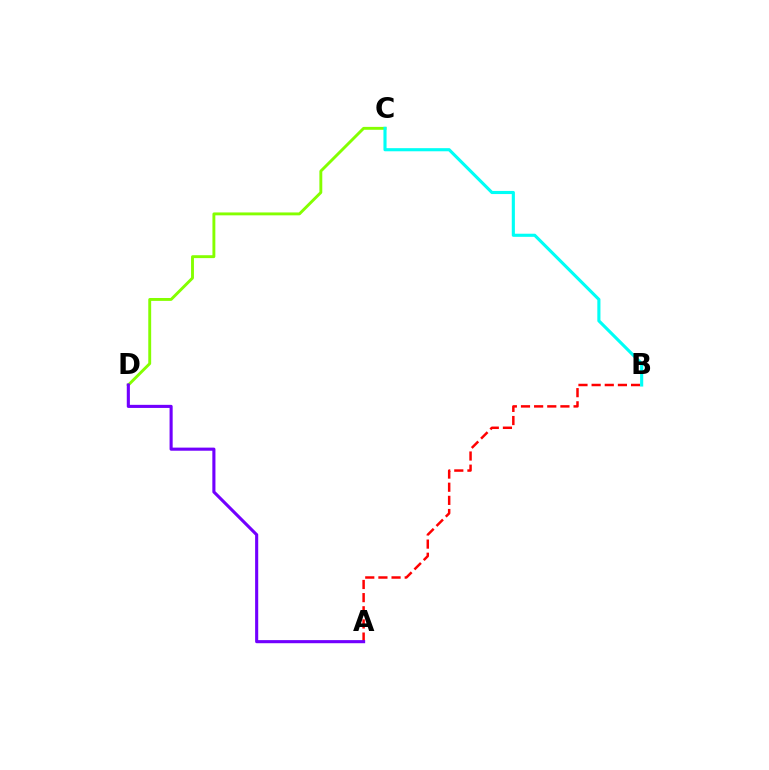{('C', 'D'): [{'color': '#84ff00', 'line_style': 'solid', 'thickness': 2.08}], ('A', 'B'): [{'color': '#ff0000', 'line_style': 'dashed', 'thickness': 1.79}], ('A', 'D'): [{'color': '#7200ff', 'line_style': 'solid', 'thickness': 2.23}], ('B', 'C'): [{'color': '#00fff6', 'line_style': 'solid', 'thickness': 2.25}]}